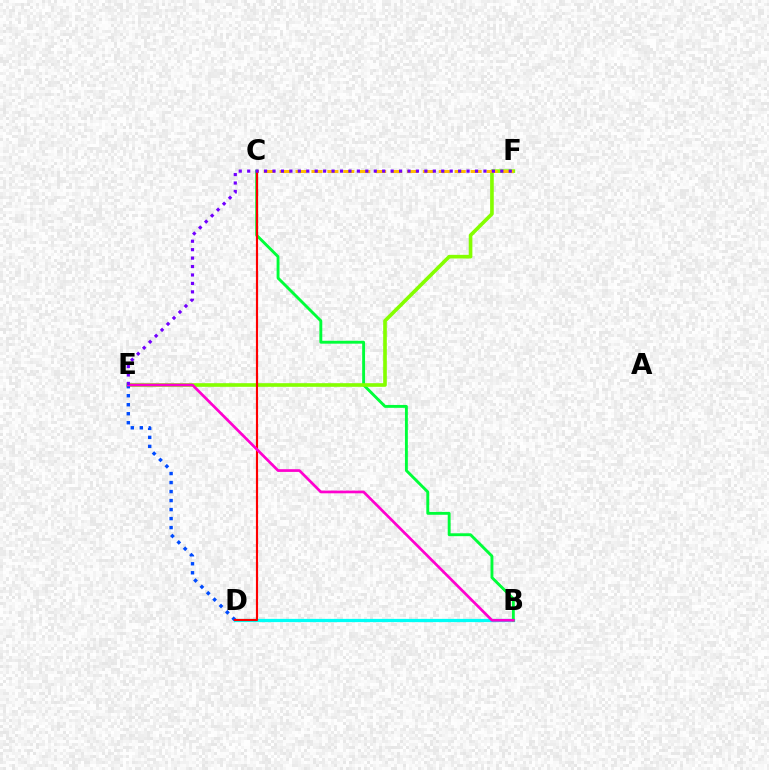{('B', 'D'): [{'color': '#00fff6', 'line_style': 'solid', 'thickness': 2.34}], ('B', 'C'): [{'color': '#00ff39', 'line_style': 'solid', 'thickness': 2.08}], ('E', 'F'): [{'color': '#84ff00', 'line_style': 'solid', 'thickness': 2.62}, {'color': '#7200ff', 'line_style': 'dotted', 'thickness': 2.29}], ('C', 'F'): [{'color': '#ffbd00', 'line_style': 'dashed', 'thickness': 2.16}], ('D', 'E'): [{'color': '#004bff', 'line_style': 'dotted', 'thickness': 2.45}], ('C', 'D'): [{'color': '#ff0000', 'line_style': 'solid', 'thickness': 1.56}], ('B', 'E'): [{'color': '#ff00cf', 'line_style': 'solid', 'thickness': 1.95}]}